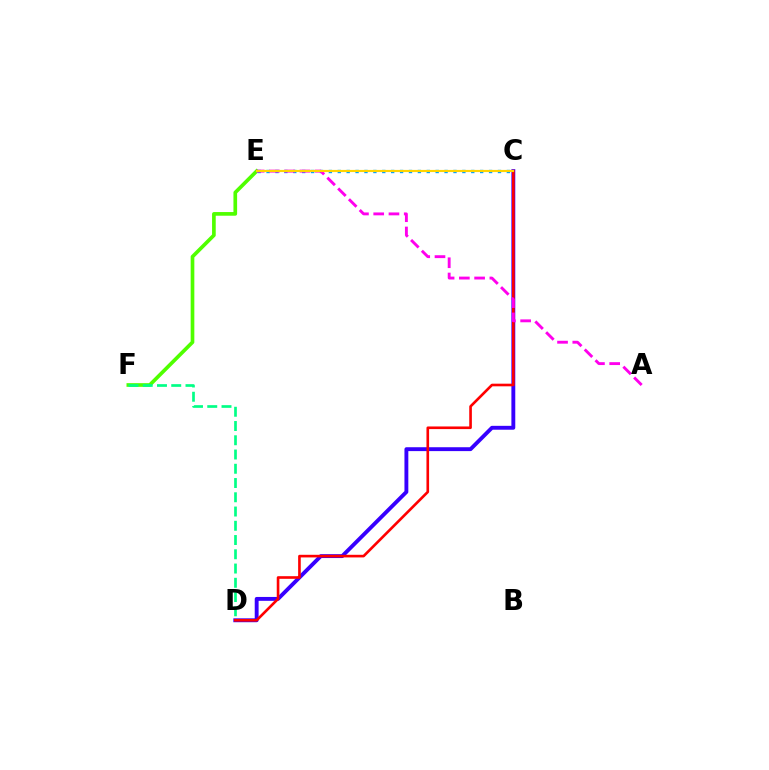{('E', 'F'): [{'color': '#4fff00', 'line_style': 'solid', 'thickness': 2.64}], ('C', 'D'): [{'color': '#3700ff', 'line_style': 'solid', 'thickness': 2.79}, {'color': '#ff0000', 'line_style': 'solid', 'thickness': 1.89}], ('D', 'F'): [{'color': '#00ff86', 'line_style': 'dashed', 'thickness': 1.94}], ('C', 'E'): [{'color': '#009eff', 'line_style': 'dotted', 'thickness': 2.42}, {'color': '#ffd500', 'line_style': 'solid', 'thickness': 1.55}], ('A', 'E'): [{'color': '#ff00ed', 'line_style': 'dashed', 'thickness': 2.07}]}